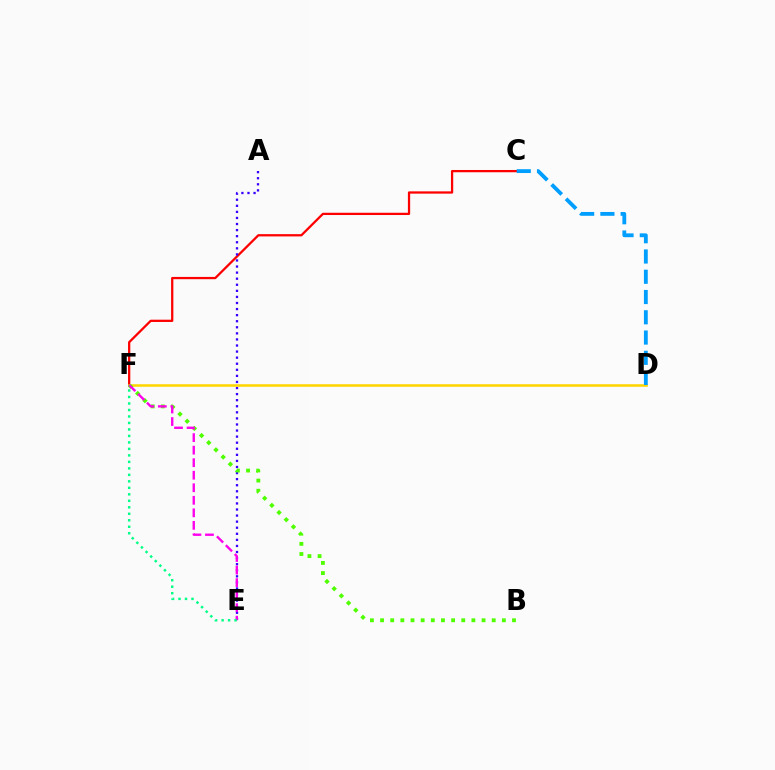{('C', 'F'): [{'color': '#ff0000', 'line_style': 'solid', 'thickness': 1.63}], ('A', 'E'): [{'color': '#3700ff', 'line_style': 'dotted', 'thickness': 1.65}], ('D', 'F'): [{'color': '#ffd500', 'line_style': 'solid', 'thickness': 1.84}], ('C', 'D'): [{'color': '#009eff', 'line_style': 'dashed', 'thickness': 2.75}], ('B', 'F'): [{'color': '#4fff00', 'line_style': 'dotted', 'thickness': 2.76}], ('E', 'F'): [{'color': '#ff00ed', 'line_style': 'dashed', 'thickness': 1.7}, {'color': '#00ff86', 'line_style': 'dotted', 'thickness': 1.76}]}